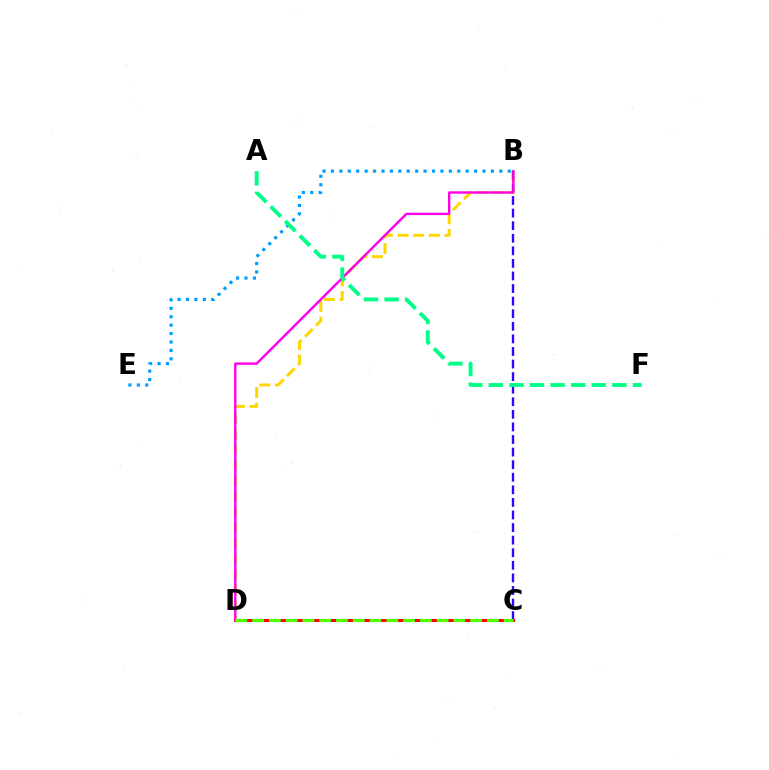{('B', 'D'): [{'color': '#ffd500', 'line_style': 'dashed', 'thickness': 2.13}, {'color': '#ff00ed', 'line_style': 'solid', 'thickness': 1.72}], ('B', 'C'): [{'color': '#3700ff', 'line_style': 'dashed', 'thickness': 1.71}], ('C', 'D'): [{'color': '#ff0000', 'line_style': 'solid', 'thickness': 2.2}, {'color': '#4fff00', 'line_style': 'dashed', 'thickness': 2.28}], ('B', 'E'): [{'color': '#009eff', 'line_style': 'dotted', 'thickness': 2.29}], ('A', 'F'): [{'color': '#00ff86', 'line_style': 'dashed', 'thickness': 2.8}]}